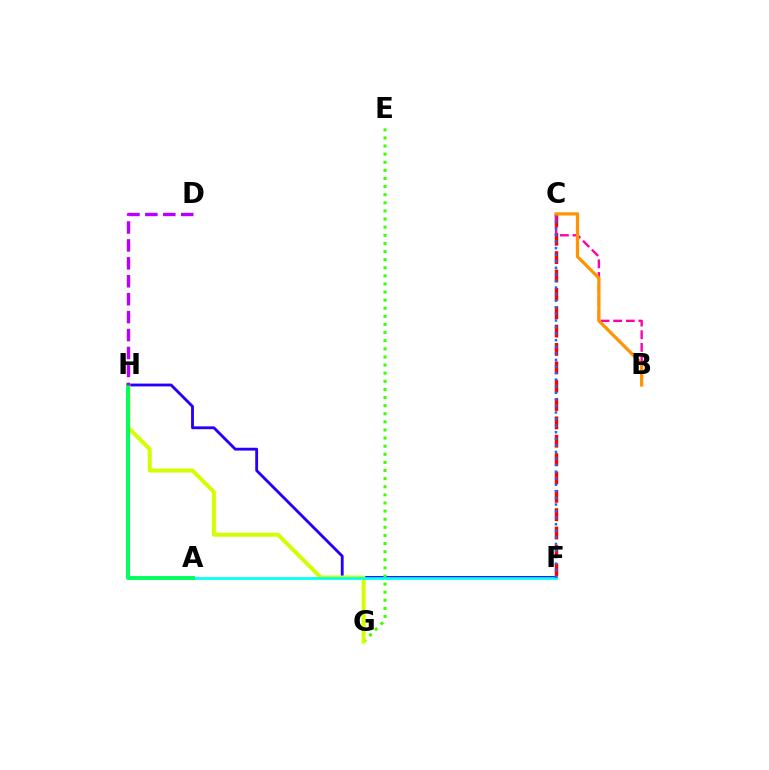{('C', 'F'): [{'color': '#ff0000', 'line_style': 'dashed', 'thickness': 2.49}, {'color': '#0074ff', 'line_style': 'dotted', 'thickness': 1.79}], ('F', 'H'): [{'color': '#2500ff', 'line_style': 'solid', 'thickness': 2.05}], ('E', 'G'): [{'color': '#3dff00', 'line_style': 'dotted', 'thickness': 2.2}], ('G', 'H'): [{'color': '#d1ff00', 'line_style': 'solid', 'thickness': 2.86}], ('B', 'C'): [{'color': '#ff00ac', 'line_style': 'dashed', 'thickness': 1.72}, {'color': '#ff9400', 'line_style': 'solid', 'thickness': 2.33}], ('A', 'F'): [{'color': '#00fff6', 'line_style': 'solid', 'thickness': 1.97}], ('A', 'H'): [{'color': '#00ff5c', 'line_style': 'solid', 'thickness': 2.83}], ('D', 'H'): [{'color': '#b900ff', 'line_style': 'dashed', 'thickness': 2.44}]}